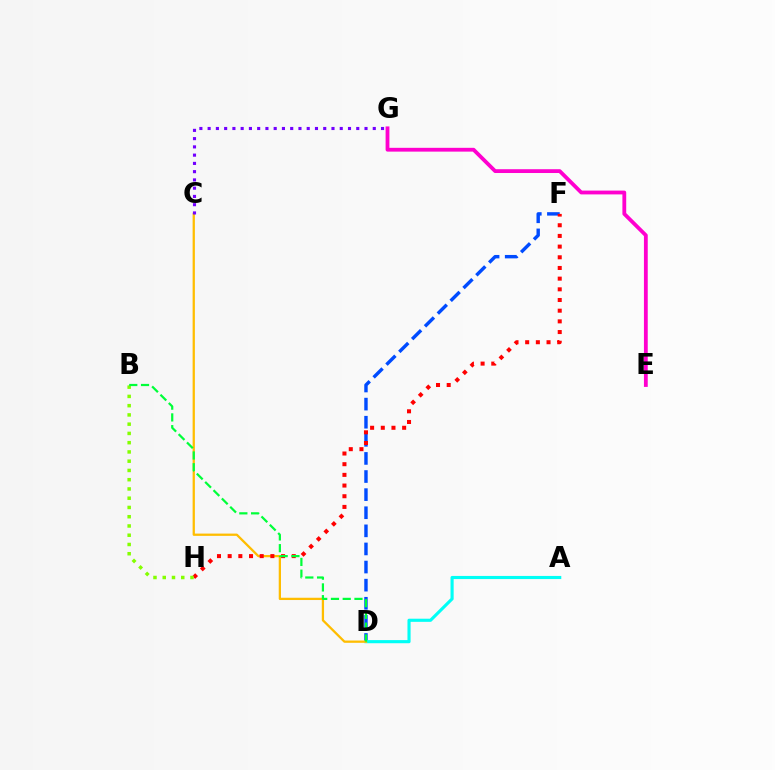{('D', 'F'): [{'color': '#004bff', 'line_style': 'dashed', 'thickness': 2.46}], ('A', 'D'): [{'color': '#00fff6', 'line_style': 'solid', 'thickness': 2.25}], ('C', 'D'): [{'color': '#ffbd00', 'line_style': 'solid', 'thickness': 1.64}], ('C', 'G'): [{'color': '#7200ff', 'line_style': 'dotted', 'thickness': 2.24}], ('F', 'H'): [{'color': '#ff0000', 'line_style': 'dotted', 'thickness': 2.9}], ('B', 'H'): [{'color': '#84ff00', 'line_style': 'dotted', 'thickness': 2.51}], ('E', 'G'): [{'color': '#ff00cf', 'line_style': 'solid', 'thickness': 2.74}], ('B', 'D'): [{'color': '#00ff39', 'line_style': 'dashed', 'thickness': 1.6}]}